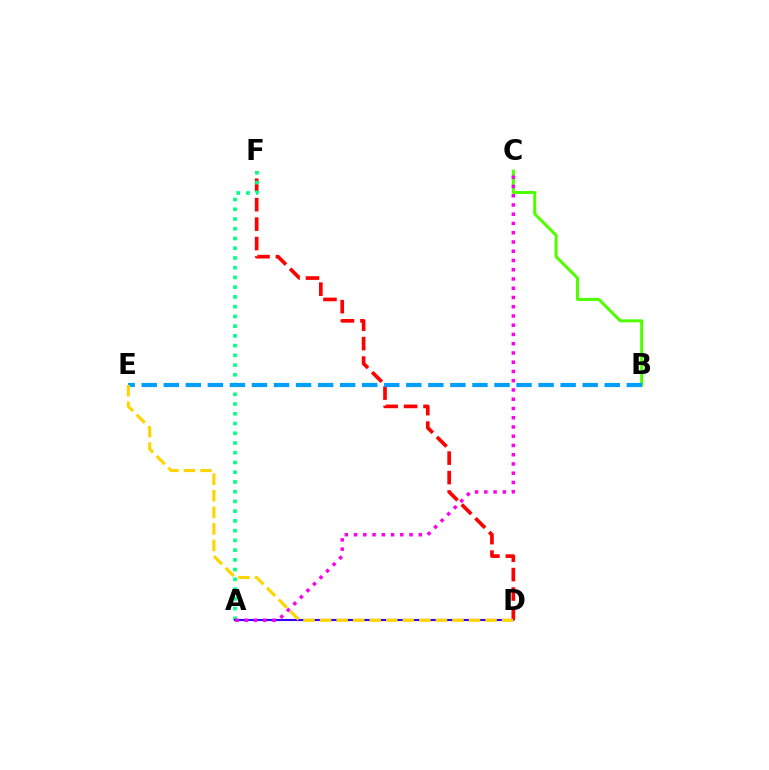{('D', 'F'): [{'color': '#ff0000', 'line_style': 'dashed', 'thickness': 2.64}], ('B', 'C'): [{'color': '#4fff00', 'line_style': 'solid', 'thickness': 2.18}], ('A', 'F'): [{'color': '#00ff86', 'line_style': 'dotted', 'thickness': 2.65}], ('A', 'D'): [{'color': '#3700ff', 'line_style': 'solid', 'thickness': 1.53}], ('B', 'E'): [{'color': '#009eff', 'line_style': 'dashed', 'thickness': 3.0}], ('A', 'C'): [{'color': '#ff00ed', 'line_style': 'dotted', 'thickness': 2.51}], ('D', 'E'): [{'color': '#ffd500', 'line_style': 'dashed', 'thickness': 2.25}]}